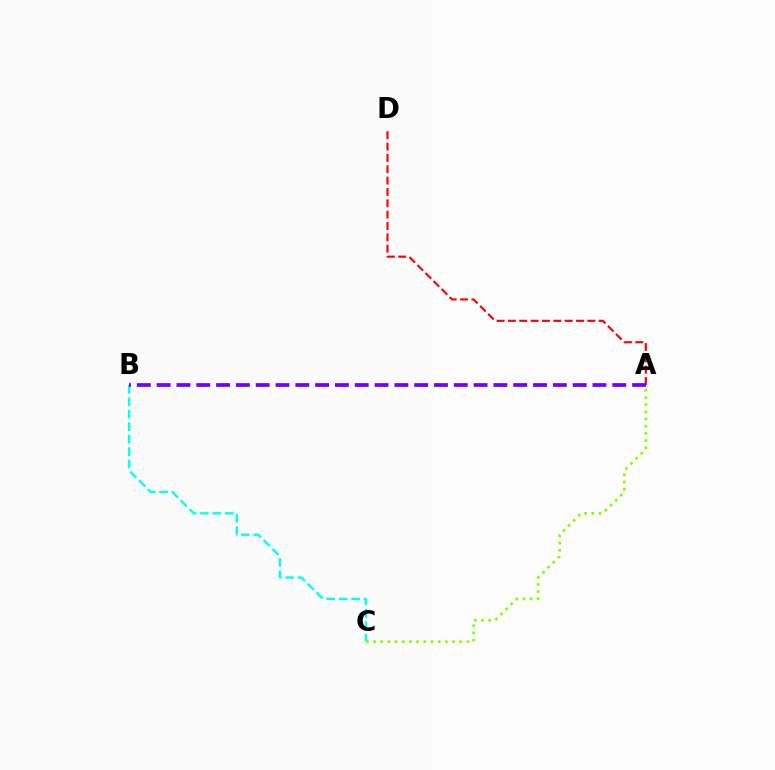{('B', 'C'): [{'color': '#00fff6', 'line_style': 'dashed', 'thickness': 1.69}], ('A', 'C'): [{'color': '#84ff00', 'line_style': 'dotted', 'thickness': 1.95}], ('A', 'D'): [{'color': '#ff0000', 'line_style': 'dashed', 'thickness': 1.54}], ('A', 'B'): [{'color': '#7200ff', 'line_style': 'dashed', 'thickness': 2.69}]}